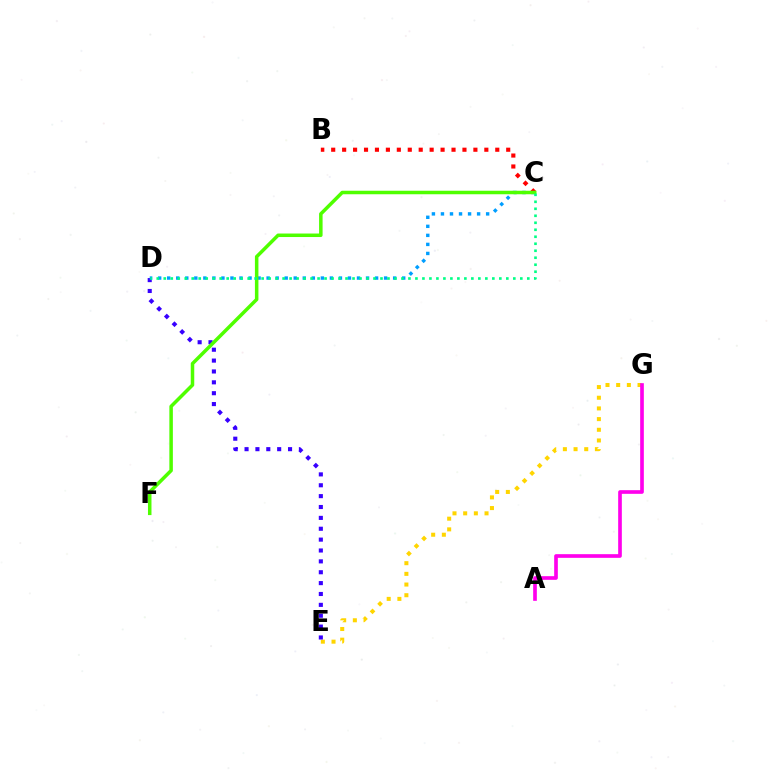{('E', 'G'): [{'color': '#ffd500', 'line_style': 'dotted', 'thickness': 2.9}], ('D', 'E'): [{'color': '#3700ff', 'line_style': 'dotted', 'thickness': 2.95}], ('C', 'D'): [{'color': '#009eff', 'line_style': 'dotted', 'thickness': 2.46}, {'color': '#00ff86', 'line_style': 'dotted', 'thickness': 1.9}], ('B', 'C'): [{'color': '#ff0000', 'line_style': 'dotted', 'thickness': 2.97}], ('C', 'F'): [{'color': '#4fff00', 'line_style': 'solid', 'thickness': 2.53}], ('A', 'G'): [{'color': '#ff00ed', 'line_style': 'solid', 'thickness': 2.64}]}